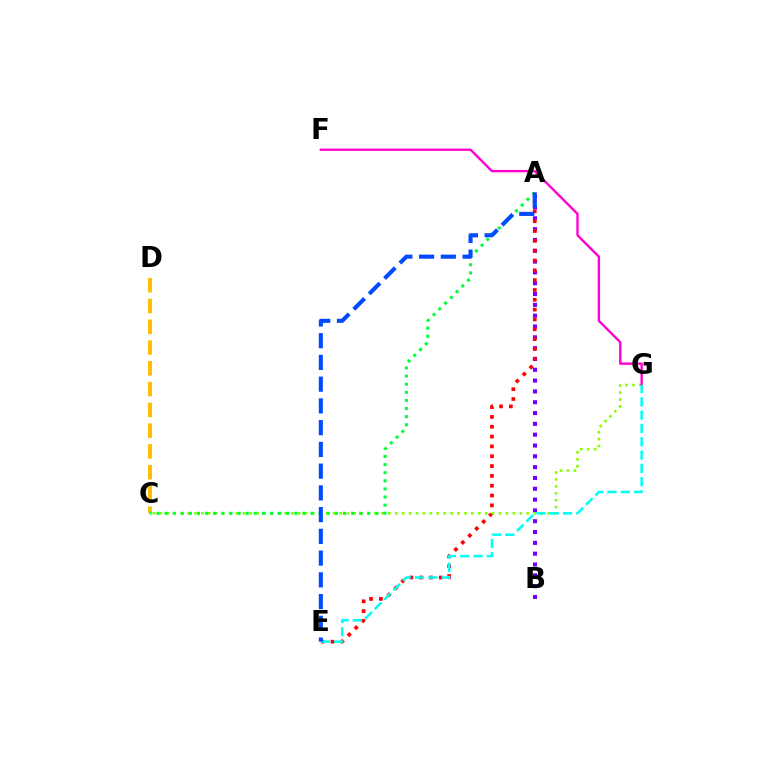{('A', 'B'): [{'color': '#7200ff', 'line_style': 'dotted', 'thickness': 2.94}], ('A', 'E'): [{'color': '#ff0000', 'line_style': 'dotted', 'thickness': 2.67}, {'color': '#004bff', 'line_style': 'dashed', 'thickness': 2.95}], ('C', 'G'): [{'color': '#84ff00', 'line_style': 'dotted', 'thickness': 1.88}], ('C', 'D'): [{'color': '#ffbd00', 'line_style': 'dashed', 'thickness': 2.82}], ('F', 'G'): [{'color': '#ff00cf', 'line_style': 'solid', 'thickness': 1.71}], ('E', 'G'): [{'color': '#00fff6', 'line_style': 'dashed', 'thickness': 1.81}], ('A', 'C'): [{'color': '#00ff39', 'line_style': 'dotted', 'thickness': 2.2}]}